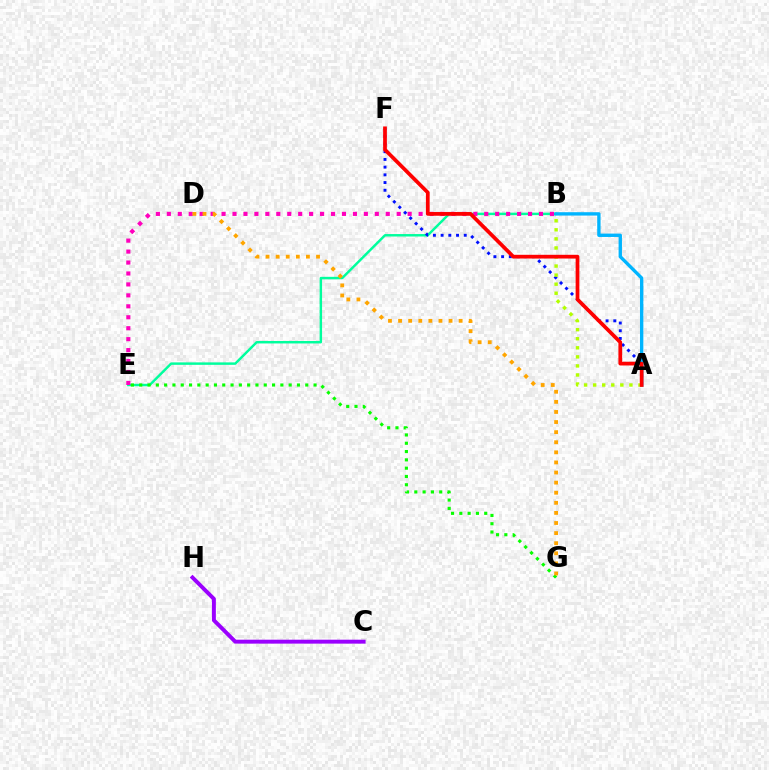{('B', 'E'): [{'color': '#00ff9d', 'line_style': 'solid', 'thickness': 1.77}, {'color': '#ff00bd', 'line_style': 'dotted', 'thickness': 2.97}], ('A', 'F'): [{'color': '#0010ff', 'line_style': 'dotted', 'thickness': 2.09}, {'color': '#ff0000', 'line_style': 'solid', 'thickness': 2.69}], ('A', 'B'): [{'color': '#00b5ff', 'line_style': 'solid', 'thickness': 2.42}, {'color': '#b3ff00', 'line_style': 'dotted', 'thickness': 2.46}], ('C', 'H'): [{'color': '#9b00ff', 'line_style': 'solid', 'thickness': 2.83}], ('E', 'G'): [{'color': '#08ff00', 'line_style': 'dotted', 'thickness': 2.26}], ('D', 'G'): [{'color': '#ffa500', 'line_style': 'dotted', 'thickness': 2.74}]}